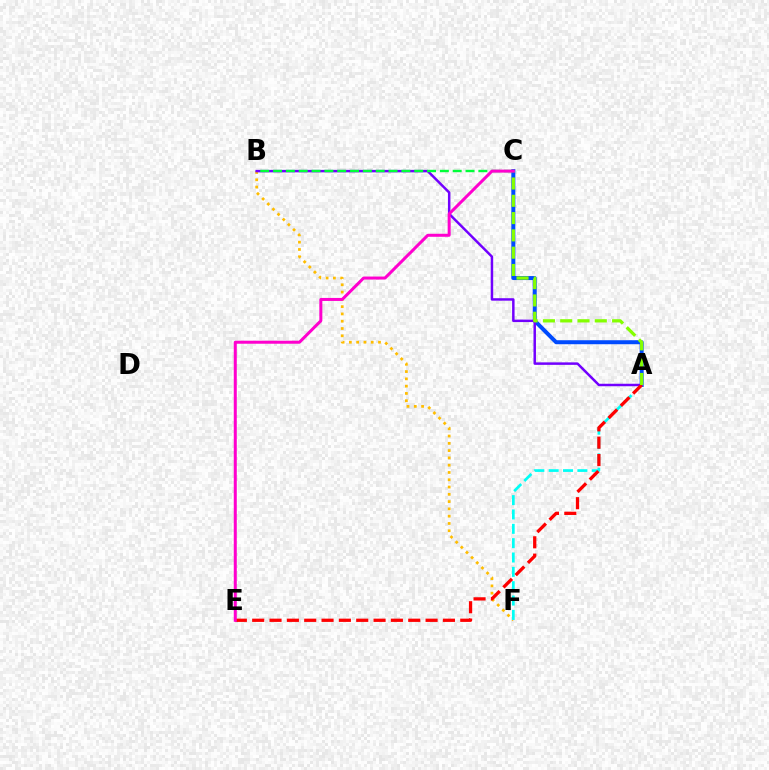{('A', 'C'): [{'color': '#004bff', 'line_style': 'solid', 'thickness': 2.88}, {'color': '#84ff00', 'line_style': 'dashed', 'thickness': 2.35}], ('B', 'F'): [{'color': '#ffbd00', 'line_style': 'dotted', 'thickness': 1.98}], ('A', 'B'): [{'color': '#7200ff', 'line_style': 'solid', 'thickness': 1.79}], ('A', 'F'): [{'color': '#00fff6', 'line_style': 'dashed', 'thickness': 1.95}], ('A', 'E'): [{'color': '#ff0000', 'line_style': 'dashed', 'thickness': 2.36}], ('B', 'C'): [{'color': '#00ff39', 'line_style': 'dashed', 'thickness': 1.74}], ('C', 'E'): [{'color': '#ff00cf', 'line_style': 'solid', 'thickness': 2.17}]}